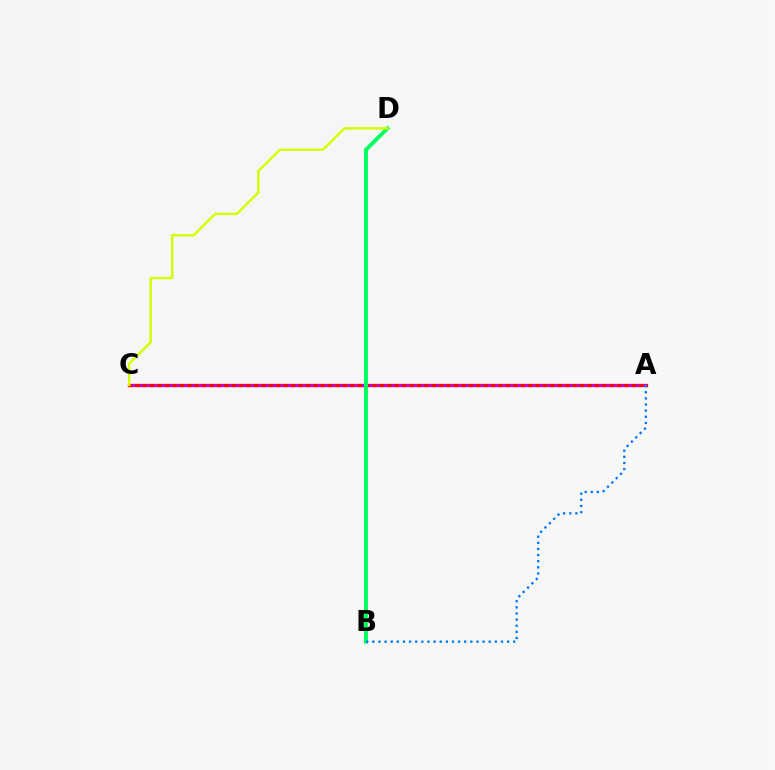{('A', 'C'): [{'color': '#ff0000', 'line_style': 'solid', 'thickness': 2.39}, {'color': '#b900ff', 'line_style': 'dotted', 'thickness': 2.01}], ('B', 'D'): [{'color': '#00ff5c', 'line_style': 'solid', 'thickness': 2.8}], ('A', 'B'): [{'color': '#0074ff', 'line_style': 'dotted', 'thickness': 1.66}], ('C', 'D'): [{'color': '#d1ff00', 'line_style': 'solid', 'thickness': 1.73}]}